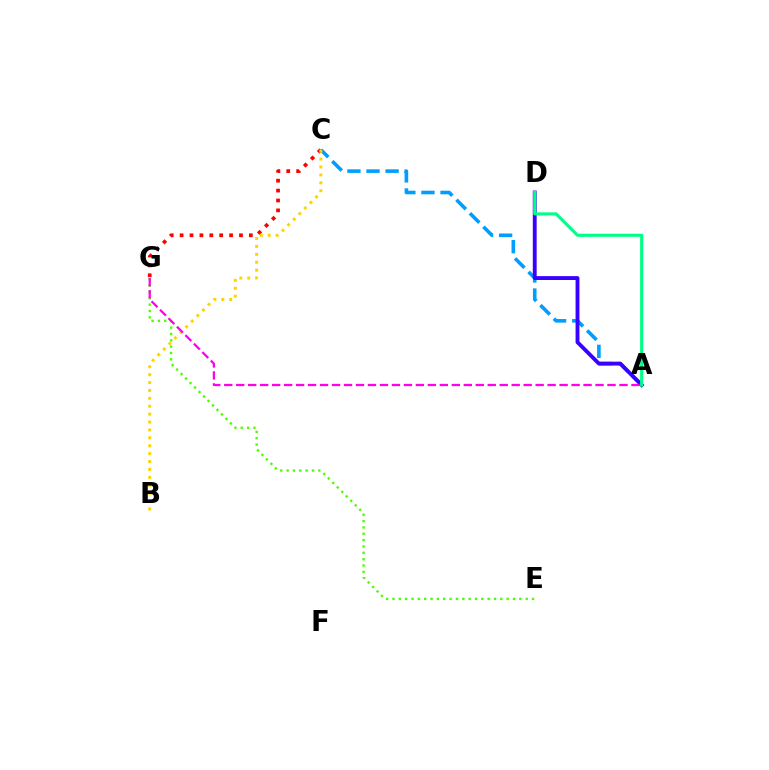{('A', 'C'): [{'color': '#009eff', 'line_style': 'dashed', 'thickness': 2.59}], ('C', 'G'): [{'color': '#ff0000', 'line_style': 'dotted', 'thickness': 2.69}], ('B', 'C'): [{'color': '#ffd500', 'line_style': 'dotted', 'thickness': 2.15}], ('A', 'D'): [{'color': '#3700ff', 'line_style': 'solid', 'thickness': 2.78}, {'color': '#00ff86', 'line_style': 'solid', 'thickness': 2.23}], ('E', 'G'): [{'color': '#4fff00', 'line_style': 'dotted', 'thickness': 1.72}], ('A', 'G'): [{'color': '#ff00ed', 'line_style': 'dashed', 'thickness': 1.63}]}